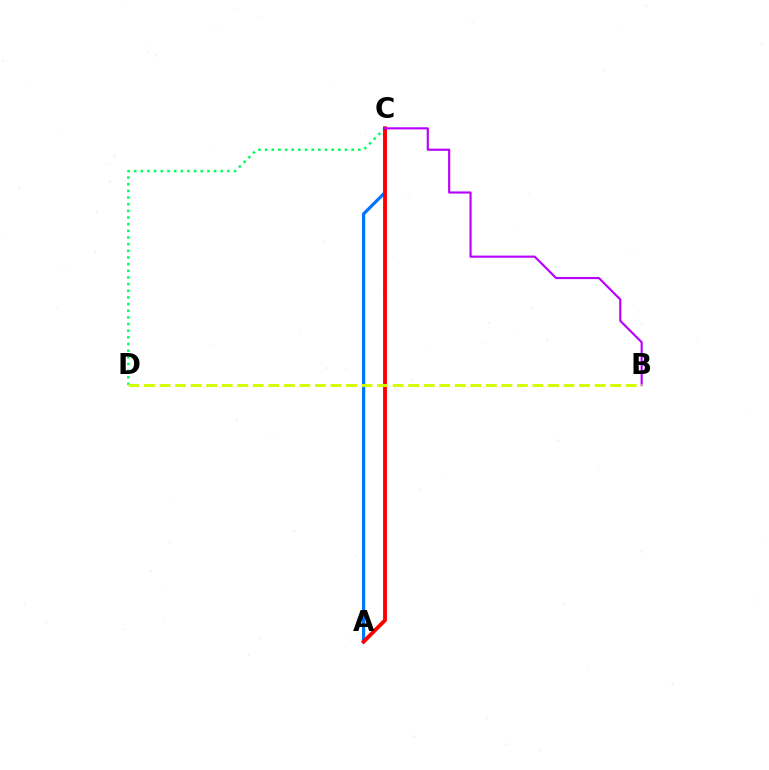{('A', 'C'): [{'color': '#0074ff', 'line_style': 'solid', 'thickness': 2.29}, {'color': '#ff0000', 'line_style': 'solid', 'thickness': 2.79}], ('C', 'D'): [{'color': '#00ff5c', 'line_style': 'dotted', 'thickness': 1.81}], ('B', 'C'): [{'color': '#b900ff', 'line_style': 'solid', 'thickness': 1.54}], ('B', 'D'): [{'color': '#d1ff00', 'line_style': 'dashed', 'thickness': 2.11}]}